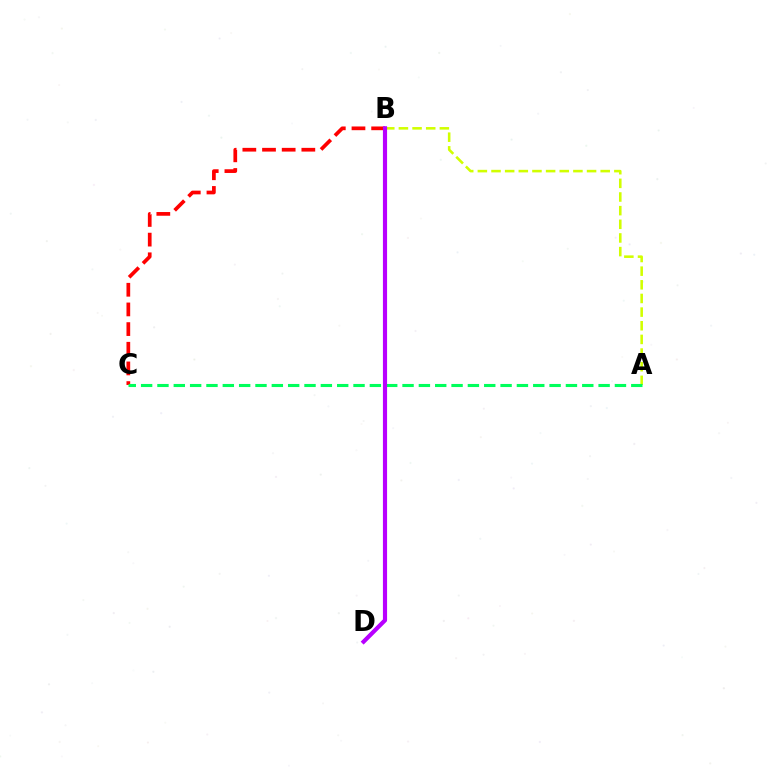{('A', 'B'): [{'color': '#d1ff00', 'line_style': 'dashed', 'thickness': 1.85}], ('B', 'C'): [{'color': '#ff0000', 'line_style': 'dashed', 'thickness': 2.67}], ('A', 'C'): [{'color': '#00ff5c', 'line_style': 'dashed', 'thickness': 2.22}], ('B', 'D'): [{'color': '#0074ff', 'line_style': 'solid', 'thickness': 2.2}, {'color': '#b900ff', 'line_style': 'solid', 'thickness': 2.99}]}